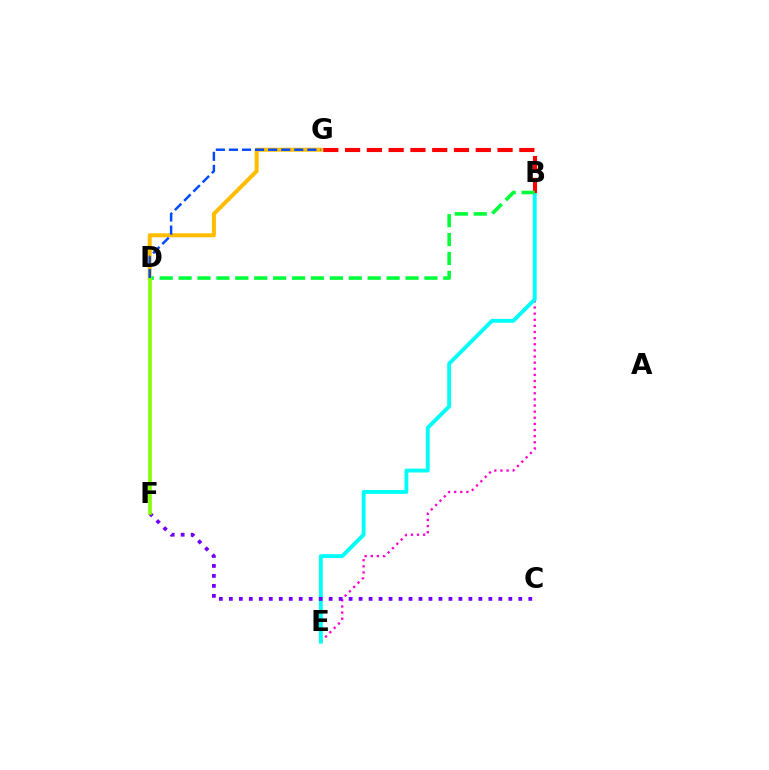{('B', 'E'): [{'color': '#ff00cf', 'line_style': 'dotted', 'thickness': 1.66}, {'color': '#00fff6', 'line_style': 'solid', 'thickness': 2.79}], ('D', 'G'): [{'color': '#ffbd00', 'line_style': 'solid', 'thickness': 2.89}, {'color': '#004bff', 'line_style': 'dashed', 'thickness': 1.78}], ('B', 'G'): [{'color': '#ff0000', 'line_style': 'dashed', 'thickness': 2.96}], ('B', 'D'): [{'color': '#00ff39', 'line_style': 'dashed', 'thickness': 2.57}], ('C', 'F'): [{'color': '#7200ff', 'line_style': 'dotted', 'thickness': 2.71}], ('D', 'F'): [{'color': '#84ff00', 'line_style': 'solid', 'thickness': 2.61}]}